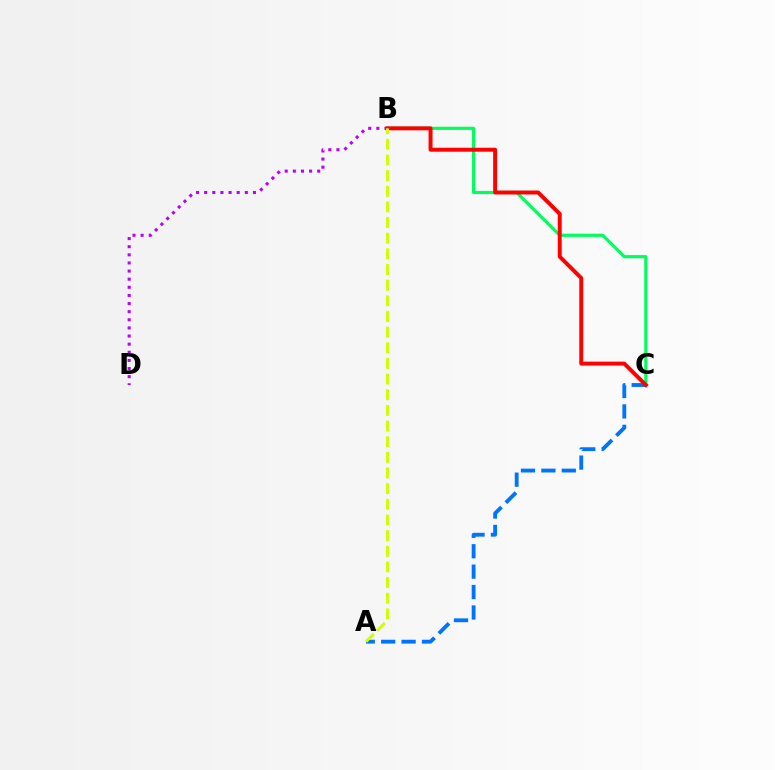{('B', 'C'): [{'color': '#00ff5c', 'line_style': 'solid', 'thickness': 2.28}, {'color': '#ff0000', 'line_style': 'solid', 'thickness': 2.84}], ('B', 'D'): [{'color': '#b900ff', 'line_style': 'dotted', 'thickness': 2.21}], ('A', 'C'): [{'color': '#0074ff', 'line_style': 'dashed', 'thickness': 2.77}], ('A', 'B'): [{'color': '#d1ff00', 'line_style': 'dashed', 'thickness': 2.13}]}